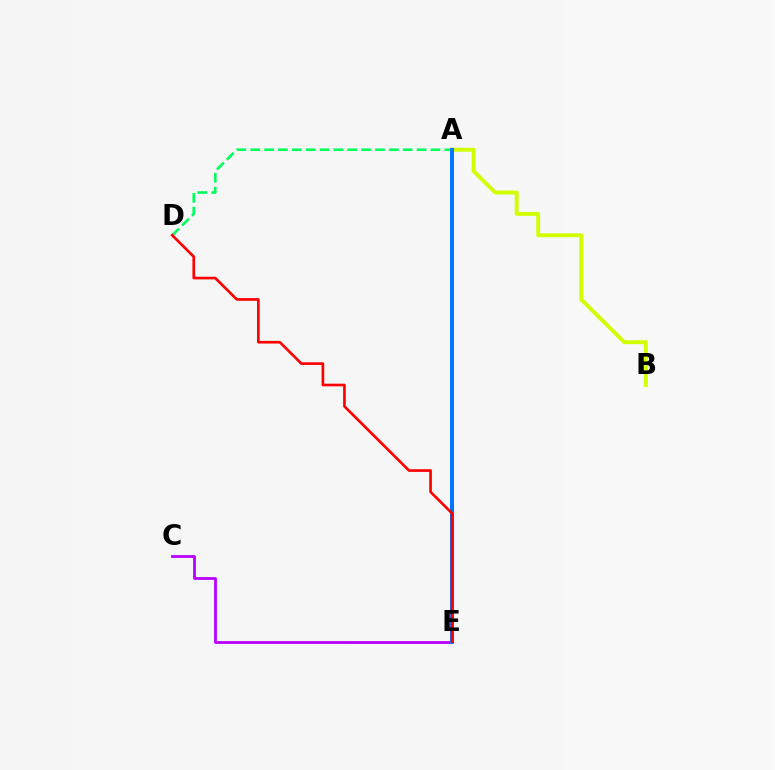{('C', 'E'): [{'color': '#b900ff', 'line_style': 'solid', 'thickness': 2.01}], ('A', 'D'): [{'color': '#00ff5c', 'line_style': 'dashed', 'thickness': 1.88}], ('A', 'B'): [{'color': '#d1ff00', 'line_style': 'solid', 'thickness': 2.8}], ('A', 'E'): [{'color': '#0074ff', 'line_style': 'solid', 'thickness': 2.89}], ('D', 'E'): [{'color': '#ff0000', 'line_style': 'solid', 'thickness': 1.91}]}